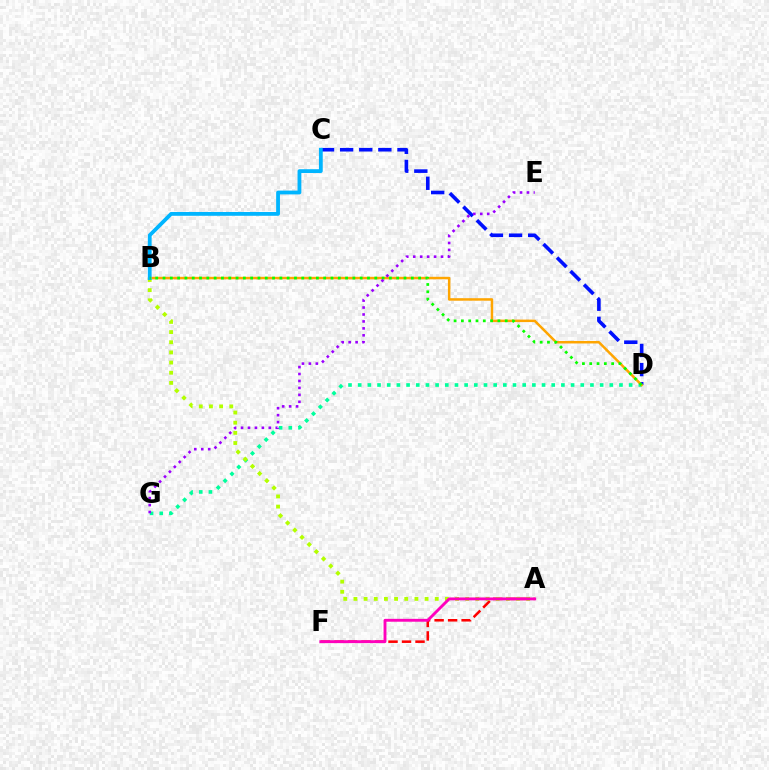{('A', 'F'): [{'color': '#ff0000', 'line_style': 'dashed', 'thickness': 1.83}, {'color': '#ff00bd', 'line_style': 'solid', 'thickness': 2.07}], ('C', 'D'): [{'color': '#0010ff', 'line_style': 'dashed', 'thickness': 2.6}], ('D', 'G'): [{'color': '#00ff9d', 'line_style': 'dotted', 'thickness': 2.63}], ('B', 'D'): [{'color': '#ffa500', 'line_style': 'solid', 'thickness': 1.8}, {'color': '#08ff00', 'line_style': 'dotted', 'thickness': 1.98}], ('A', 'B'): [{'color': '#b3ff00', 'line_style': 'dotted', 'thickness': 2.76}], ('B', 'C'): [{'color': '#00b5ff', 'line_style': 'solid', 'thickness': 2.74}], ('E', 'G'): [{'color': '#9b00ff', 'line_style': 'dotted', 'thickness': 1.89}]}